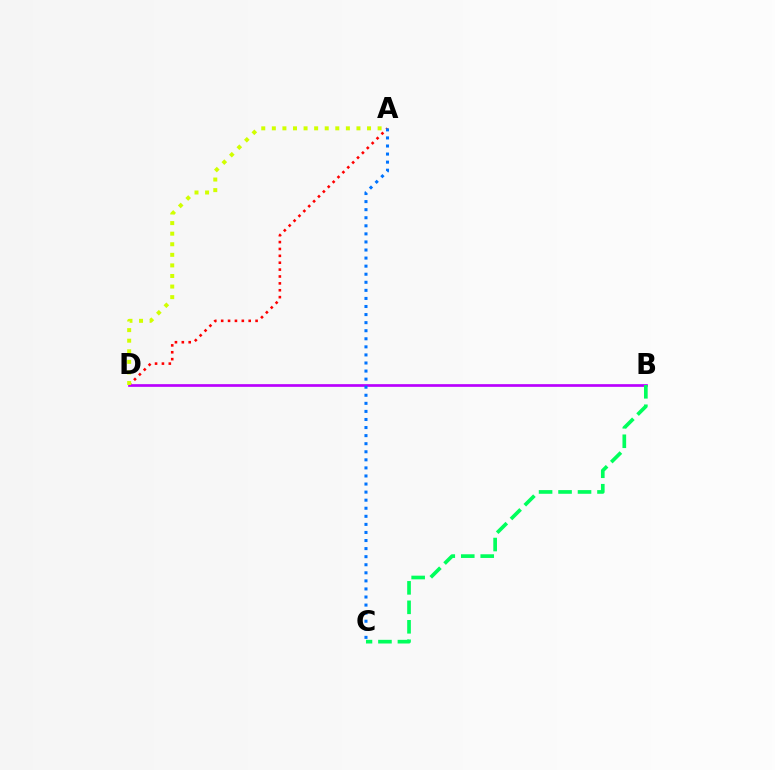{('A', 'D'): [{'color': '#ff0000', 'line_style': 'dotted', 'thickness': 1.87}, {'color': '#d1ff00', 'line_style': 'dotted', 'thickness': 2.87}], ('B', 'D'): [{'color': '#b900ff', 'line_style': 'solid', 'thickness': 1.94}], ('B', 'C'): [{'color': '#00ff5c', 'line_style': 'dashed', 'thickness': 2.65}], ('A', 'C'): [{'color': '#0074ff', 'line_style': 'dotted', 'thickness': 2.19}]}